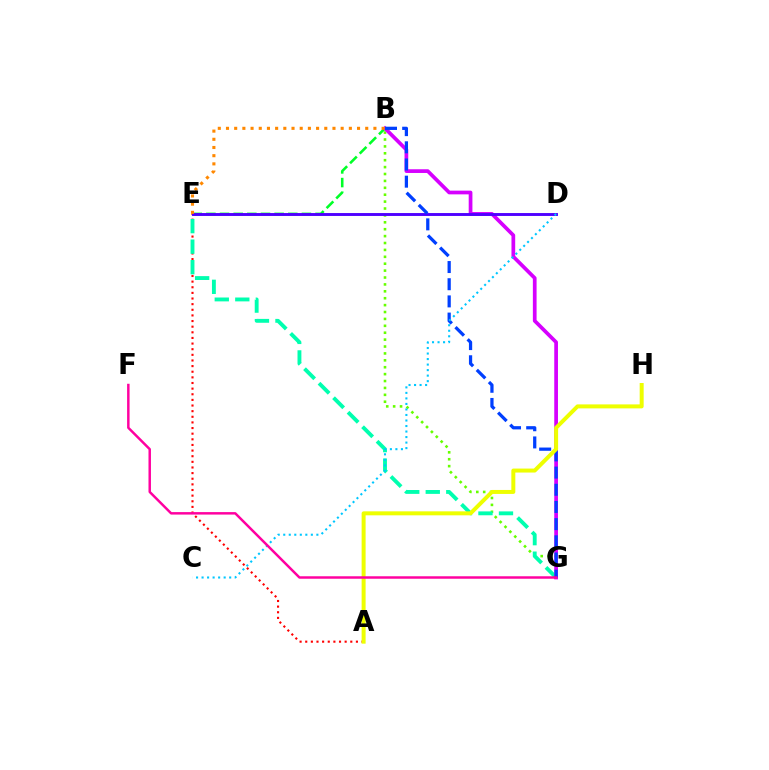{('A', 'E'): [{'color': '#ff0000', 'line_style': 'dotted', 'thickness': 1.53}], ('B', 'G'): [{'color': '#66ff00', 'line_style': 'dotted', 'thickness': 1.87}, {'color': '#d600ff', 'line_style': 'solid', 'thickness': 2.68}, {'color': '#003fff', 'line_style': 'dashed', 'thickness': 2.33}], ('E', 'G'): [{'color': '#00ffaf', 'line_style': 'dashed', 'thickness': 2.79}], ('B', 'E'): [{'color': '#00ff27', 'line_style': 'dashed', 'thickness': 1.85}, {'color': '#ff8800', 'line_style': 'dotted', 'thickness': 2.23}], ('D', 'E'): [{'color': '#4f00ff', 'line_style': 'solid', 'thickness': 2.09}], ('C', 'D'): [{'color': '#00c7ff', 'line_style': 'dotted', 'thickness': 1.5}], ('A', 'H'): [{'color': '#eeff00', 'line_style': 'solid', 'thickness': 2.87}], ('F', 'G'): [{'color': '#ff00a0', 'line_style': 'solid', 'thickness': 1.78}]}